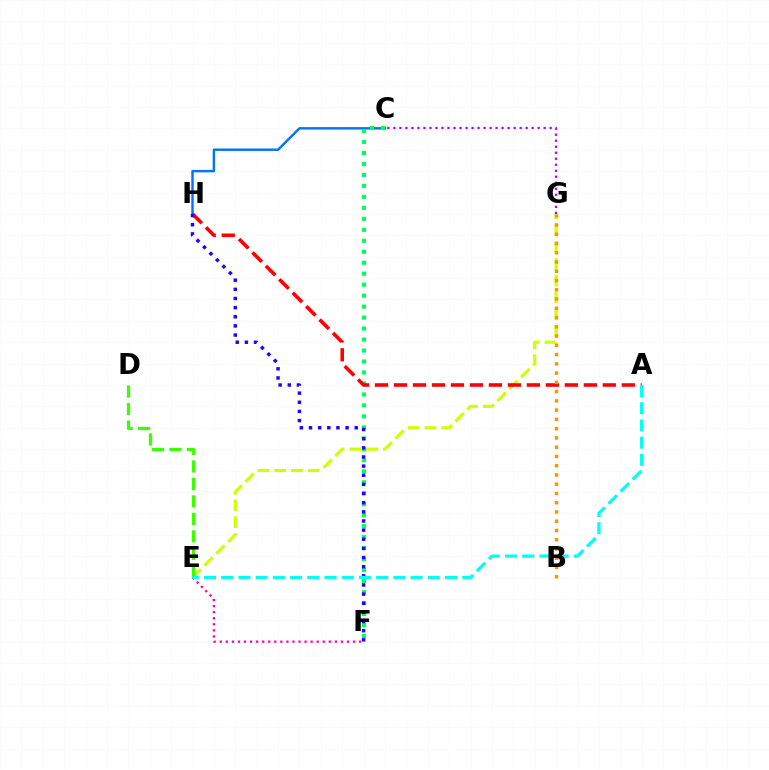{('E', 'G'): [{'color': '#d1ff00', 'line_style': 'dashed', 'thickness': 2.28}], ('C', 'H'): [{'color': '#0074ff', 'line_style': 'solid', 'thickness': 1.75}], ('C', 'F'): [{'color': '#00ff5c', 'line_style': 'dotted', 'thickness': 2.98}], ('E', 'F'): [{'color': '#ff00ac', 'line_style': 'dotted', 'thickness': 1.65}], ('D', 'E'): [{'color': '#3dff00', 'line_style': 'dashed', 'thickness': 2.37}], ('A', 'H'): [{'color': '#ff0000', 'line_style': 'dashed', 'thickness': 2.58}], ('F', 'H'): [{'color': '#2500ff', 'line_style': 'dotted', 'thickness': 2.48}], ('B', 'G'): [{'color': '#ff9400', 'line_style': 'dotted', 'thickness': 2.51}], ('C', 'G'): [{'color': '#b900ff', 'line_style': 'dotted', 'thickness': 1.63}], ('A', 'E'): [{'color': '#00fff6', 'line_style': 'dashed', 'thickness': 2.34}]}